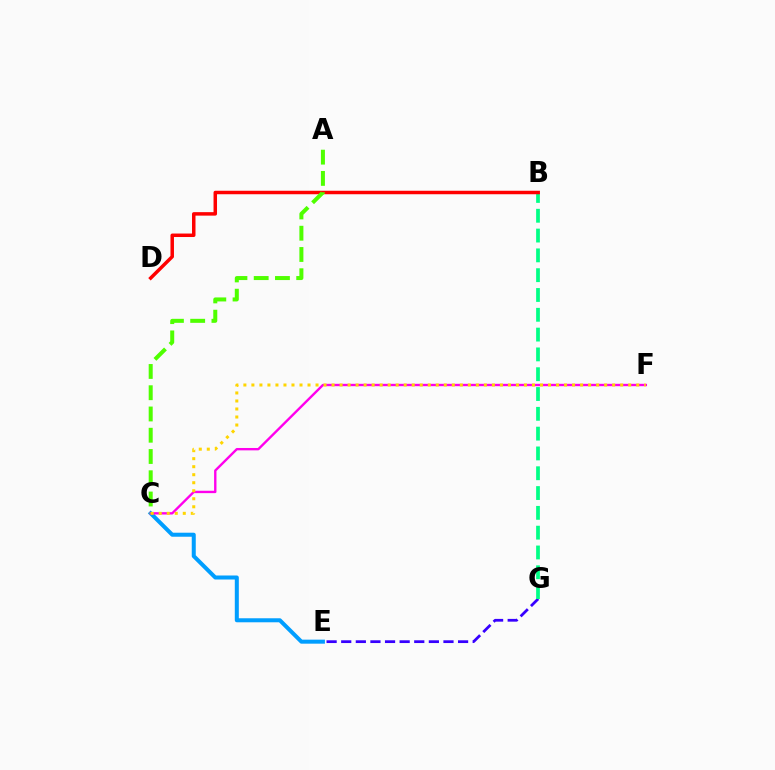{('C', 'E'): [{'color': '#009eff', 'line_style': 'solid', 'thickness': 2.89}], ('E', 'G'): [{'color': '#3700ff', 'line_style': 'dashed', 'thickness': 1.98}], ('C', 'F'): [{'color': '#ff00ed', 'line_style': 'solid', 'thickness': 1.71}, {'color': '#ffd500', 'line_style': 'dotted', 'thickness': 2.18}], ('B', 'G'): [{'color': '#00ff86', 'line_style': 'dashed', 'thickness': 2.69}], ('B', 'D'): [{'color': '#ff0000', 'line_style': 'solid', 'thickness': 2.51}], ('A', 'C'): [{'color': '#4fff00', 'line_style': 'dashed', 'thickness': 2.89}]}